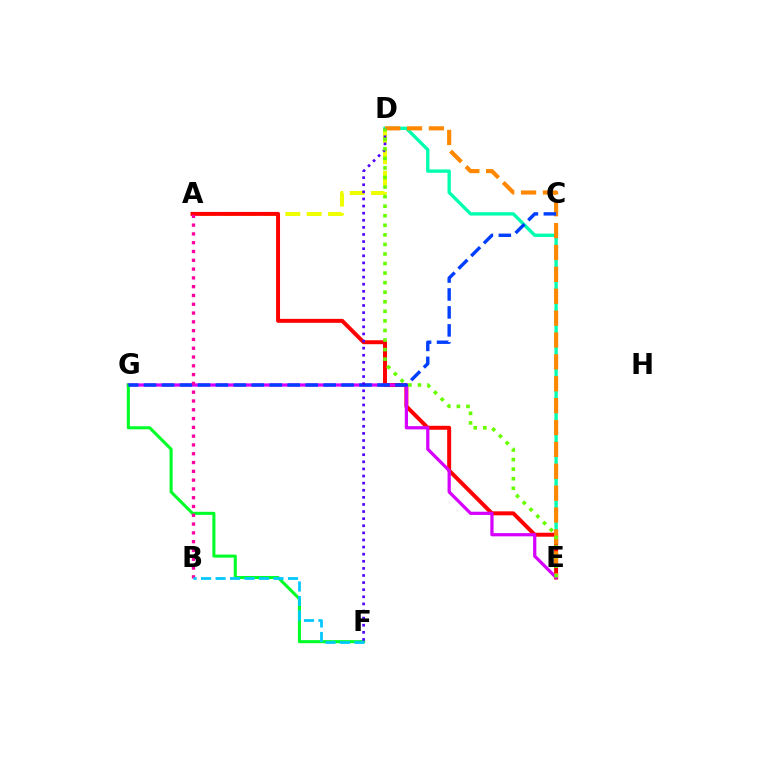{('A', 'D'): [{'color': '#eeff00', 'line_style': 'dashed', 'thickness': 2.9}], ('D', 'E'): [{'color': '#00ffaf', 'line_style': 'solid', 'thickness': 2.41}, {'color': '#ff8800', 'line_style': 'dashed', 'thickness': 2.97}, {'color': '#66ff00', 'line_style': 'dotted', 'thickness': 2.6}], ('A', 'E'): [{'color': '#ff0000', 'line_style': 'solid', 'thickness': 2.85}], ('E', 'G'): [{'color': '#d600ff', 'line_style': 'solid', 'thickness': 2.33}], ('F', 'G'): [{'color': '#00ff27', 'line_style': 'solid', 'thickness': 2.2}], ('C', 'G'): [{'color': '#003fff', 'line_style': 'dashed', 'thickness': 2.44}], ('A', 'B'): [{'color': '#ff00a0', 'line_style': 'dotted', 'thickness': 2.39}], ('D', 'F'): [{'color': '#4f00ff', 'line_style': 'dotted', 'thickness': 1.93}], ('B', 'F'): [{'color': '#00c7ff', 'line_style': 'dashed', 'thickness': 1.97}]}